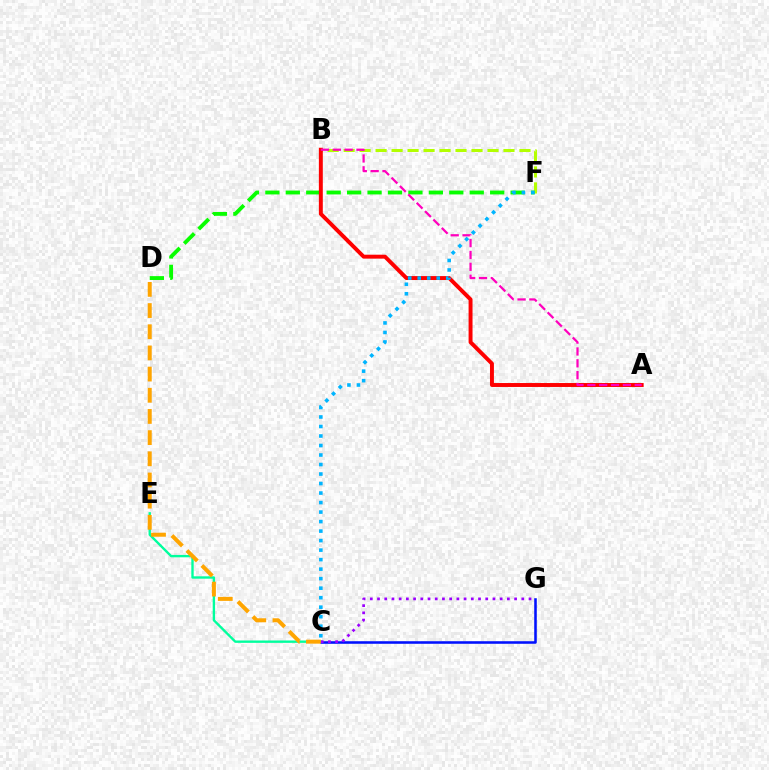{('B', 'F'): [{'color': '#b3ff00', 'line_style': 'dashed', 'thickness': 2.17}], ('C', 'E'): [{'color': '#00ff9d', 'line_style': 'solid', 'thickness': 1.71}], ('D', 'F'): [{'color': '#08ff00', 'line_style': 'dashed', 'thickness': 2.78}], ('C', 'G'): [{'color': '#0010ff', 'line_style': 'solid', 'thickness': 1.84}, {'color': '#9b00ff', 'line_style': 'dotted', 'thickness': 1.96}], ('A', 'B'): [{'color': '#ff0000', 'line_style': 'solid', 'thickness': 2.83}, {'color': '#ff00bd', 'line_style': 'dashed', 'thickness': 1.61}], ('C', 'F'): [{'color': '#00b5ff', 'line_style': 'dotted', 'thickness': 2.58}], ('C', 'D'): [{'color': '#ffa500', 'line_style': 'dashed', 'thickness': 2.88}]}